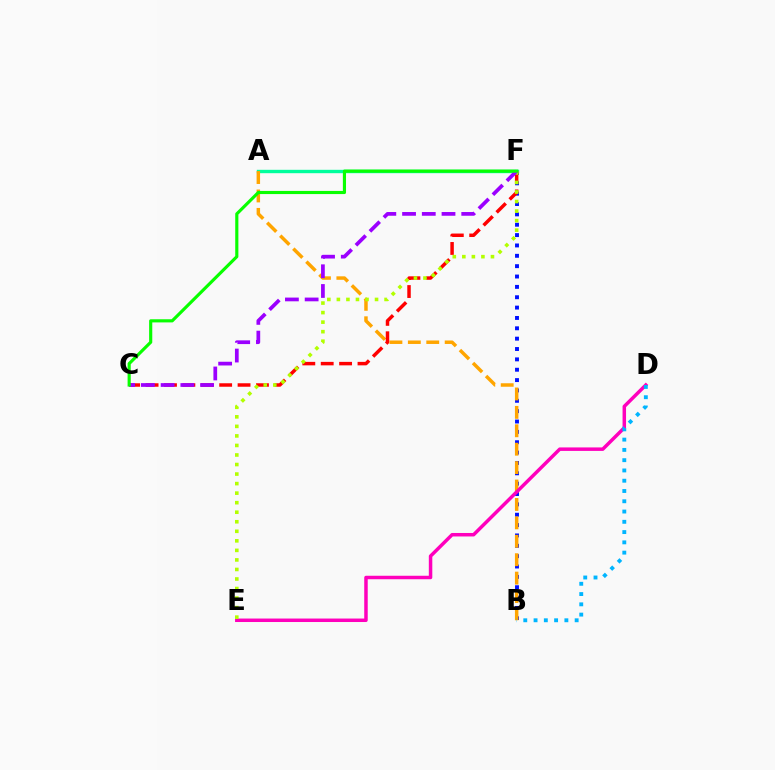{('B', 'F'): [{'color': '#0010ff', 'line_style': 'dotted', 'thickness': 2.81}], ('A', 'F'): [{'color': '#00ff9d', 'line_style': 'solid', 'thickness': 2.43}], ('A', 'B'): [{'color': '#ffa500', 'line_style': 'dashed', 'thickness': 2.5}], ('D', 'E'): [{'color': '#ff00bd', 'line_style': 'solid', 'thickness': 2.51}], ('C', 'F'): [{'color': '#ff0000', 'line_style': 'dashed', 'thickness': 2.5}, {'color': '#9b00ff', 'line_style': 'dashed', 'thickness': 2.68}, {'color': '#08ff00', 'line_style': 'solid', 'thickness': 2.27}], ('E', 'F'): [{'color': '#b3ff00', 'line_style': 'dotted', 'thickness': 2.59}], ('B', 'D'): [{'color': '#00b5ff', 'line_style': 'dotted', 'thickness': 2.79}]}